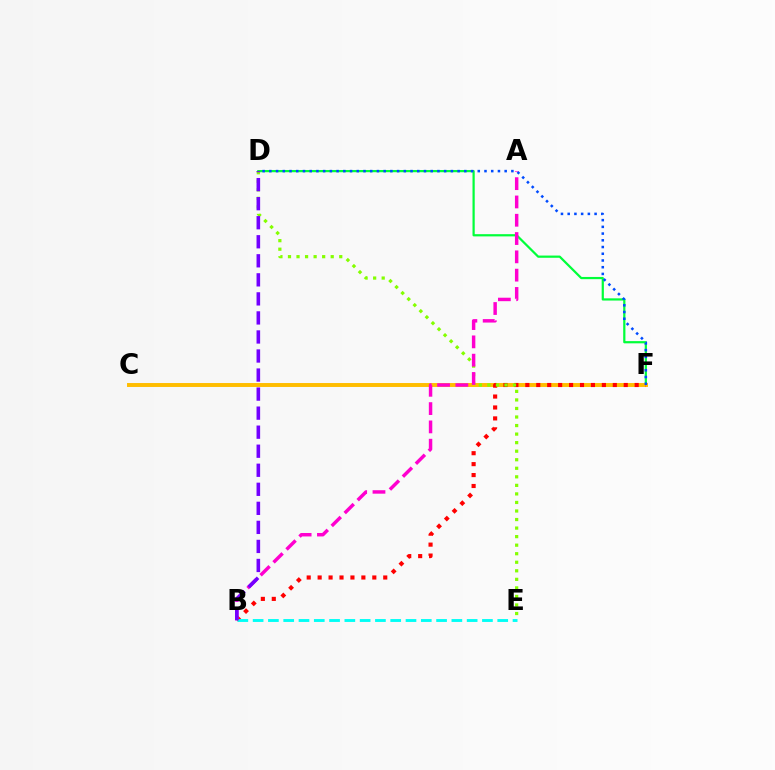{('D', 'F'): [{'color': '#00ff39', 'line_style': 'solid', 'thickness': 1.6}, {'color': '#004bff', 'line_style': 'dotted', 'thickness': 1.83}], ('C', 'F'): [{'color': '#ffbd00', 'line_style': 'solid', 'thickness': 2.83}], ('B', 'F'): [{'color': '#ff0000', 'line_style': 'dotted', 'thickness': 2.97}], ('D', 'E'): [{'color': '#84ff00', 'line_style': 'dotted', 'thickness': 2.32}], ('B', 'E'): [{'color': '#00fff6', 'line_style': 'dashed', 'thickness': 2.08}], ('A', 'B'): [{'color': '#ff00cf', 'line_style': 'dashed', 'thickness': 2.49}], ('B', 'D'): [{'color': '#7200ff', 'line_style': 'dashed', 'thickness': 2.59}]}